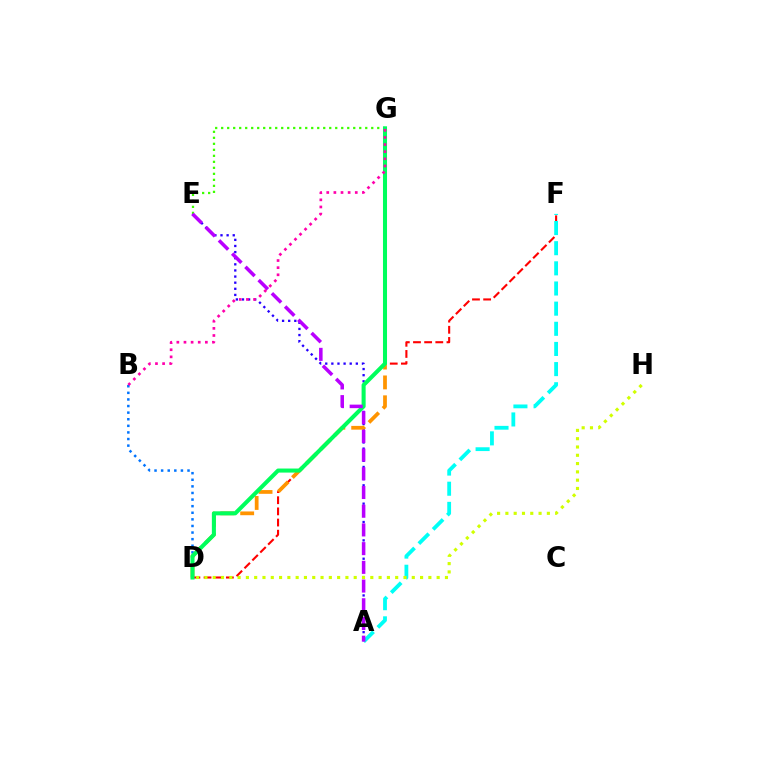{('A', 'E'): [{'color': '#2500ff', 'line_style': 'dotted', 'thickness': 1.66}, {'color': '#b900ff', 'line_style': 'dashed', 'thickness': 2.54}], ('D', 'F'): [{'color': '#ff0000', 'line_style': 'dashed', 'thickness': 1.52}], ('E', 'G'): [{'color': '#3dff00', 'line_style': 'dotted', 'thickness': 1.63}], ('D', 'G'): [{'color': '#ff9400', 'line_style': 'dashed', 'thickness': 2.7}, {'color': '#00ff5c', 'line_style': 'solid', 'thickness': 2.92}], ('B', 'D'): [{'color': '#0074ff', 'line_style': 'dotted', 'thickness': 1.79}], ('A', 'F'): [{'color': '#00fff6', 'line_style': 'dashed', 'thickness': 2.74}], ('D', 'H'): [{'color': '#d1ff00', 'line_style': 'dotted', 'thickness': 2.25}], ('B', 'G'): [{'color': '#ff00ac', 'line_style': 'dotted', 'thickness': 1.94}]}